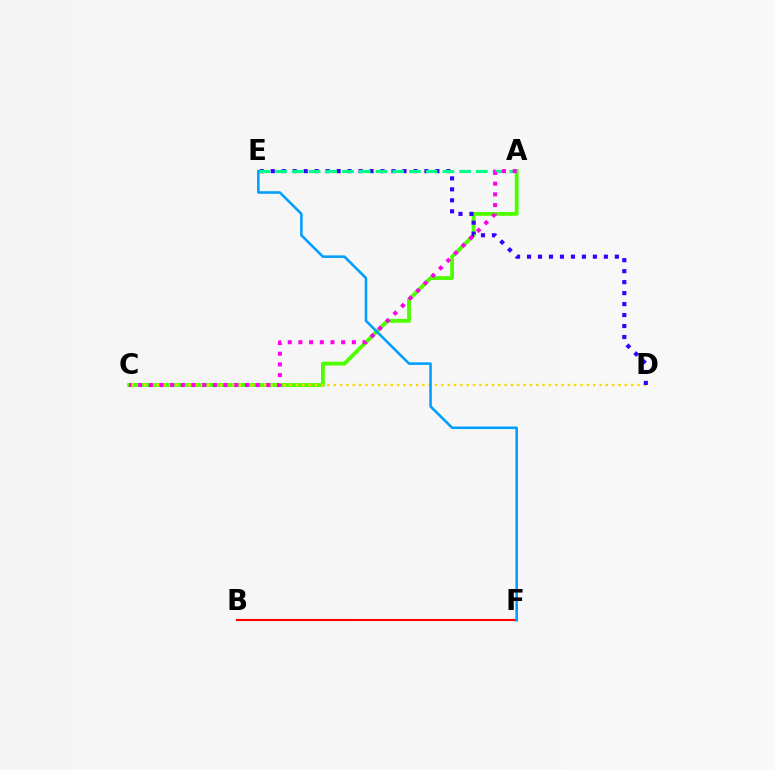{('A', 'C'): [{'color': '#4fff00', 'line_style': 'solid', 'thickness': 2.77}, {'color': '#ff00ed', 'line_style': 'dotted', 'thickness': 2.9}], ('C', 'D'): [{'color': '#ffd500', 'line_style': 'dotted', 'thickness': 1.72}], ('D', 'E'): [{'color': '#3700ff', 'line_style': 'dotted', 'thickness': 2.98}], ('A', 'E'): [{'color': '#00ff86', 'line_style': 'dashed', 'thickness': 2.27}], ('B', 'F'): [{'color': '#ff0000', 'line_style': 'solid', 'thickness': 1.51}], ('E', 'F'): [{'color': '#009eff', 'line_style': 'solid', 'thickness': 1.84}]}